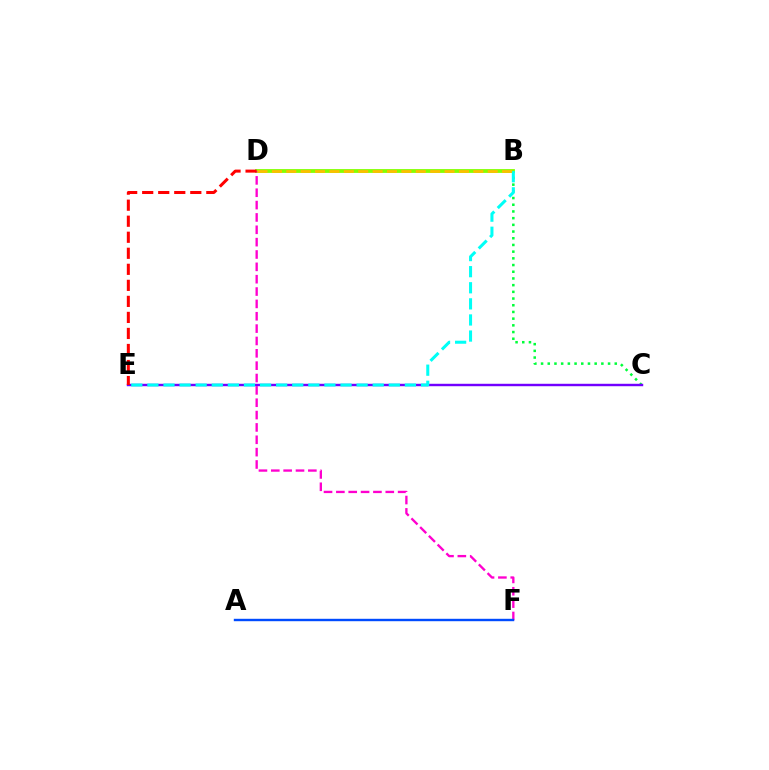{('B', 'C'): [{'color': '#00ff39', 'line_style': 'dotted', 'thickness': 1.82}], ('B', 'D'): [{'color': '#84ff00', 'line_style': 'solid', 'thickness': 2.74}, {'color': '#ffbd00', 'line_style': 'dashed', 'thickness': 1.95}], ('C', 'E'): [{'color': '#7200ff', 'line_style': 'solid', 'thickness': 1.75}], ('B', 'E'): [{'color': '#00fff6', 'line_style': 'dashed', 'thickness': 2.19}], ('D', 'F'): [{'color': '#ff00cf', 'line_style': 'dashed', 'thickness': 1.68}], ('A', 'F'): [{'color': '#004bff', 'line_style': 'solid', 'thickness': 1.73}], ('D', 'E'): [{'color': '#ff0000', 'line_style': 'dashed', 'thickness': 2.18}]}